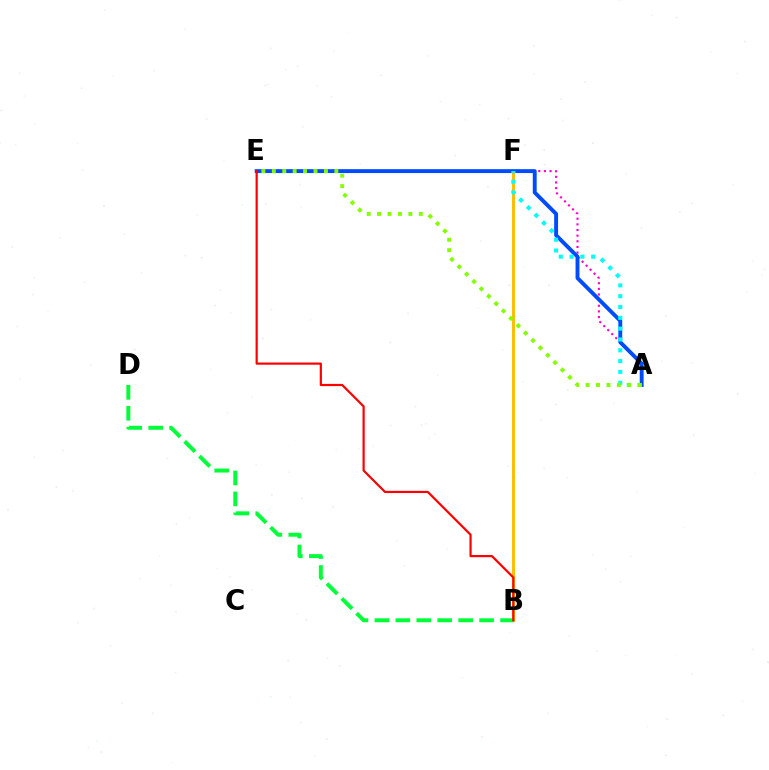{('E', 'F'): [{'color': '#7200ff', 'line_style': 'solid', 'thickness': 2.03}], ('B', 'F'): [{'color': '#ffbd00', 'line_style': 'solid', 'thickness': 2.12}], ('A', 'E'): [{'color': '#ff00cf', 'line_style': 'dotted', 'thickness': 1.53}, {'color': '#004bff', 'line_style': 'solid', 'thickness': 2.81}, {'color': '#84ff00', 'line_style': 'dotted', 'thickness': 2.83}], ('B', 'D'): [{'color': '#00ff39', 'line_style': 'dashed', 'thickness': 2.85}], ('A', 'F'): [{'color': '#00fff6', 'line_style': 'dotted', 'thickness': 2.94}], ('B', 'E'): [{'color': '#ff0000', 'line_style': 'solid', 'thickness': 1.58}]}